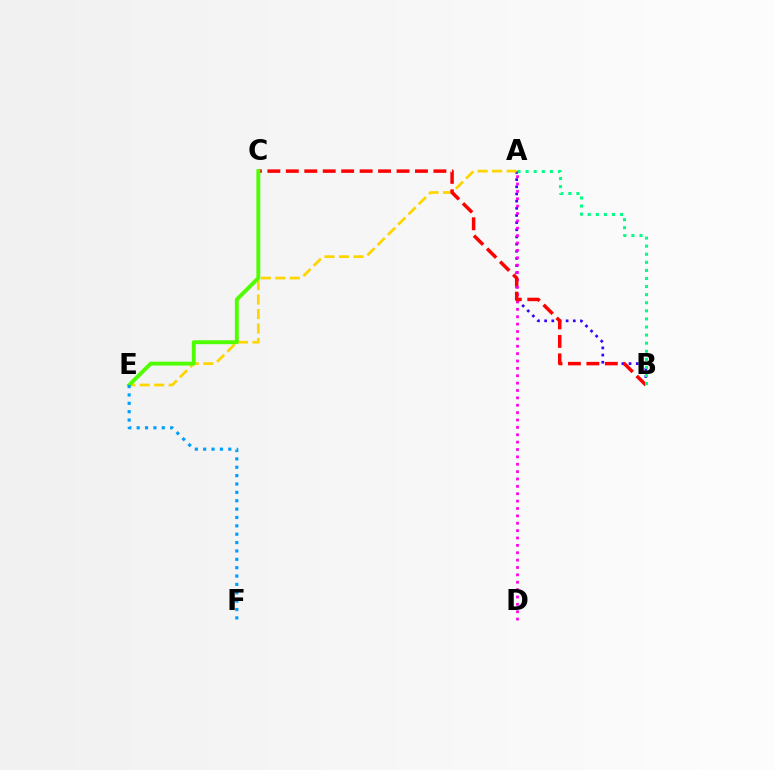{('A', 'B'): [{'color': '#3700ff', 'line_style': 'dotted', 'thickness': 1.95}, {'color': '#00ff86', 'line_style': 'dotted', 'thickness': 2.2}], ('A', 'E'): [{'color': '#ffd500', 'line_style': 'dashed', 'thickness': 1.97}], ('A', 'D'): [{'color': '#ff00ed', 'line_style': 'dotted', 'thickness': 2.0}], ('B', 'C'): [{'color': '#ff0000', 'line_style': 'dashed', 'thickness': 2.51}], ('C', 'E'): [{'color': '#4fff00', 'line_style': 'solid', 'thickness': 2.8}], ('E', 'F'): [{'color': '#009eff', 'line_style': 'dotted', 'thickness': 2.27}]}